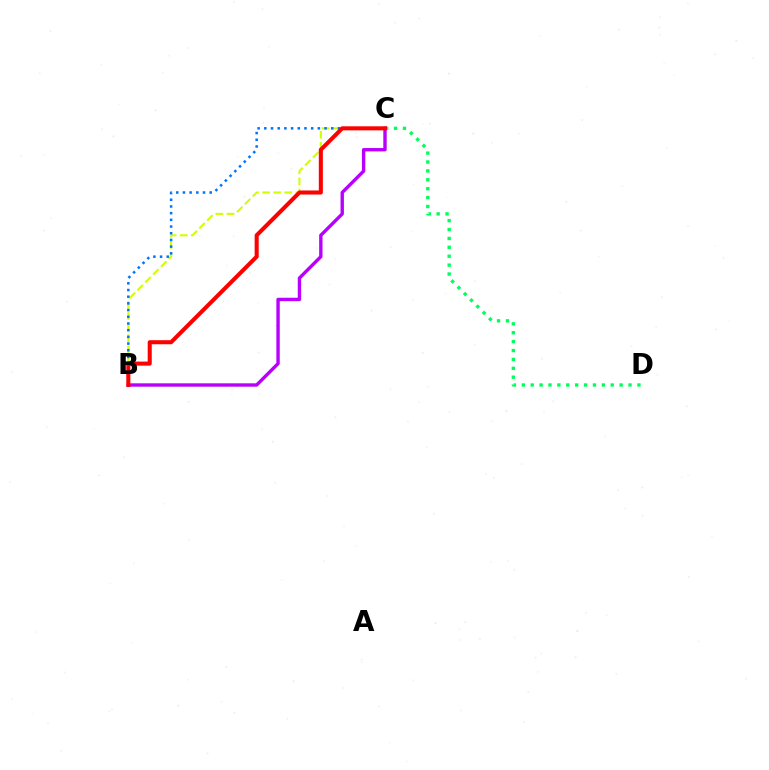{('B', 'C'): [{'color': '#d1ff00', 'line_style': 'dashed', 'thickness': 1.51}, {'color': '#0074ff', 'line_style': 'dotted', 'thickness': 1.82}, {'color': '#b900ff', 'line_style': 'solid', 'thickness': 2.44}, {'color': '#ff0000', 'line_style': 'solid', 'thickness': 2.92}], ('C', 'D'): [{'color': '#00ff5c', 'line_style': 'dotted', 'thickness': 2.42}]}